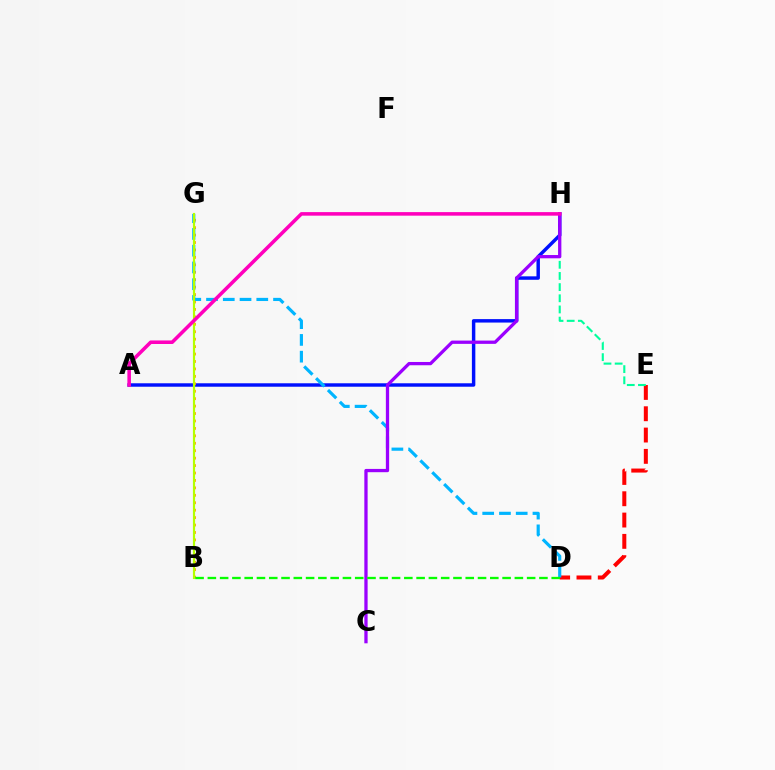{('D', 'E'): [{'color': '#ff0000', 'line_style': 'dashed', 'thickness': 2.89}], ('A', 'H'): [{'color': '#0010ff', 'line_style': 'solid', 'thickness': 2.48}, {'color': '#ff00bd', 'line_style': 'solid', 'thickness': 2.56}], ('B', 'G'): [{'color': '#ffa500', 'line_style': 'dotted', 'thickness': 2.02}, {'color': '#b3ff00', 'line_style': 'solid', 'thickness': 1.56}], ('D', 'G'): [{'color': '#00b5ff', 'line_style': 'dashed', 'thickness': 2.28}], ('E', 'H'): [{'color': '#00ff9d', 'line_style': 'dashed', 'thickness': 1.52}], ('C', 'H'): [{'color': '#9b00ff', 'line_style': 'solid', 'thickness': 2.36}], ('B', 'D'): [{'color': '#08ff00', 'line_style': 'dashed', 'thickness': 1.67}]}